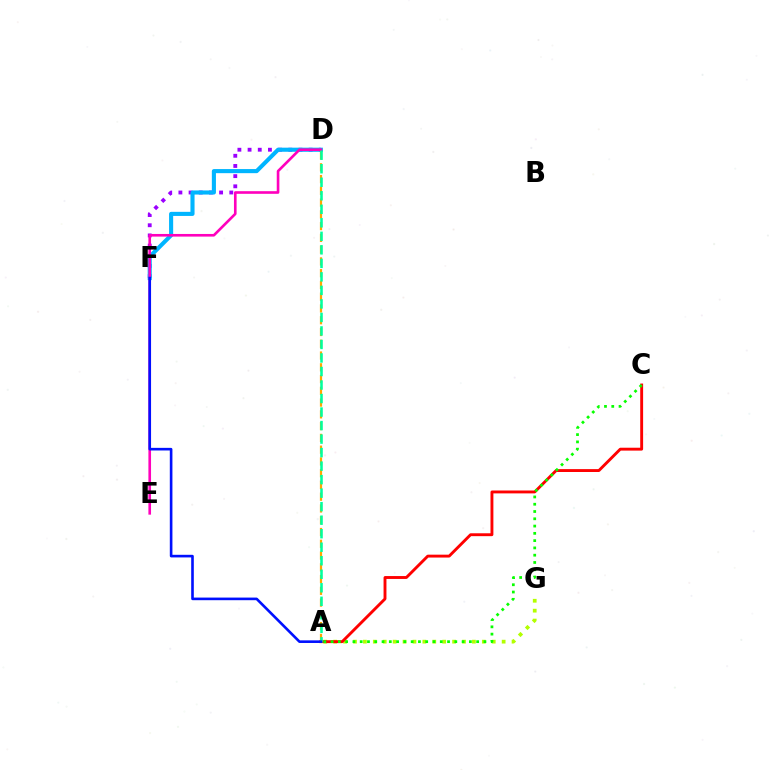{('D', 'F'): [{'color': '#9b00ff', 'line_style': 'dotted', 'thickness': 2.77}, {'color': '#00b5ff', 'line_style': 'solid', 'thickness': 2.95}], ('A', 'G'): [{'color': '#b3ff00', 'line_style': 'dotted', 'thickness': 2.69}], ('D', 'E'): [{'color': '#ff00bd', 'line_style': 'solid', 'thickness': 1.89}], ('A', 'C'): [{'color': '#ff0000', 'line_style': 'solid', 'thickness': 2.08}, {'color': '#08ff00', 'line_style': 'dotted', 'thickness': 1.98}], ('A', 'D'): [{'color': '#ffa500', 'line_style': 'dashed', 'thickness': 1.6}, {'color': '#00ff9d', 'line_style': 'dashed', 'thickness': 1.84}], ('A', 'F'): [{'color': '#0010ff', 'line_style': 'solid', 'thickness': 1.89}]}